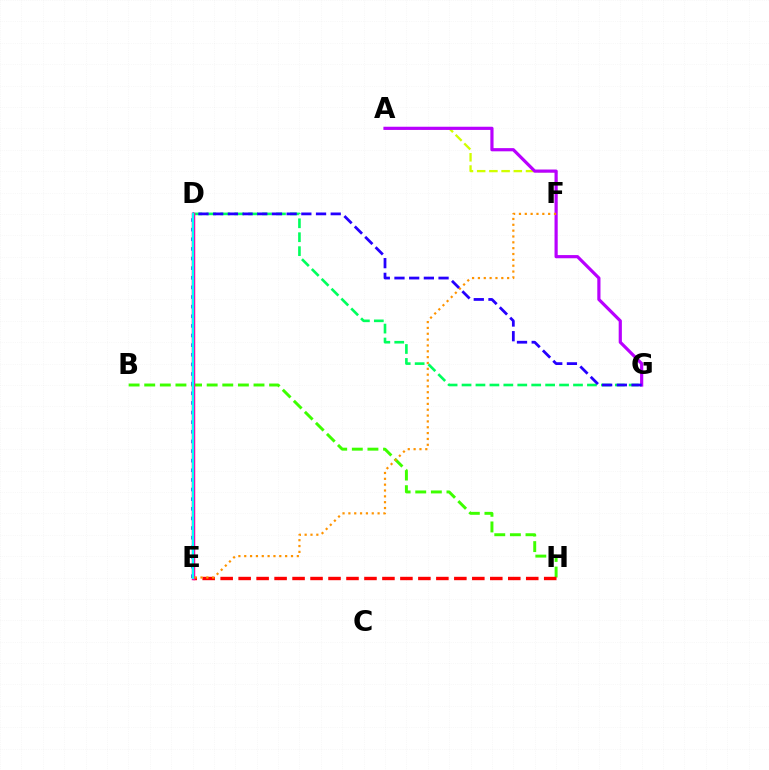{('D', 'G'): [{'color': '#00ff5c', 'line_style': 'dashed', 'thickness': 1.89}, {'color': '#2500ff', 'line_style': 'dashed', 'thickness': 2.0}], ('B', 'H'): [{'color': '#3dff00', 'line_style': 'dashed', 'thickness': 2.12}], ('A', 'F'): [{'color': '#d1ff00', 'line_style': 'dashed', 'thickness': 1.66}], ('D', 'E'): [{'color': '#0074ff', 'line_style': 'dotted', 'thickness': 2.62}, {'color': '#ff00ac', 'line_style': 'solid', 'thickness': 2.5}, {'color': '#00fff6', 'line_style': 'solid', 'thickness': 1.54}], ('A', 'G'): [{'color': '#b900ff', 'line_style': 'solid', 'thickness': 2.29}], ('E', 'H'): [{'color': '#ff0000', 'line_style': 'dashed', 'thickness': 2.44}], ('E', 'F'): [{'color': '#ff9400', 'line_style': 'dotted', 'thickness': 1.59}]}